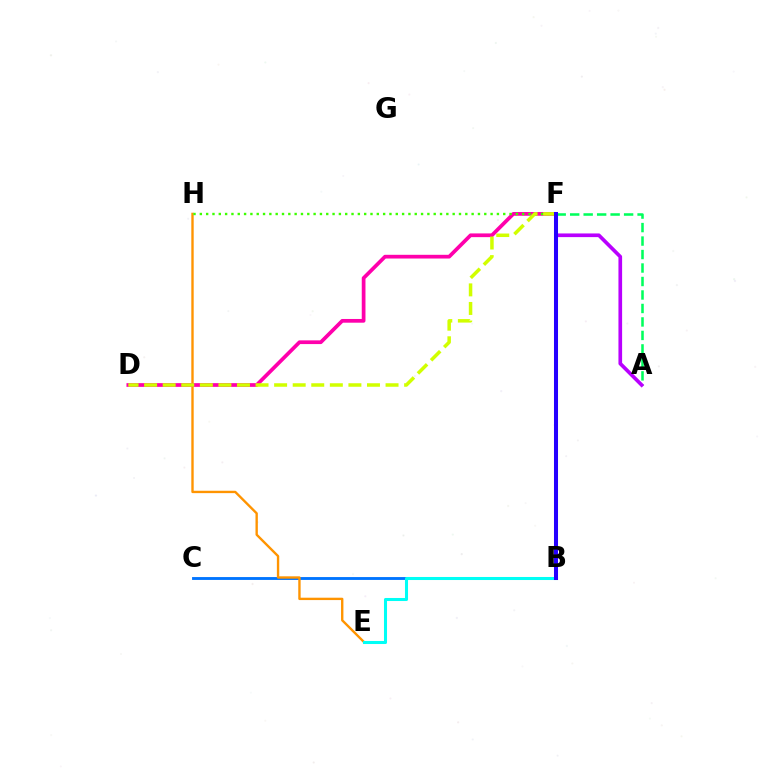{('B', 'F'): [{'color': '#ff0000', 'line_style': 'dotted', 'thickness': 2.76}, {'color': '#2500ff', 'line_style': 'solid', 'thickness': 2.91}], ('B', 'C'): [{'color': '#0074ff', 'line_style': 'solid', 'thickness': 2.06}], ('E', 'H'): [{'color': '#ff9400', 'line_style': 'solid', 'thickness': 1.71}], ('D', 'F'): [{'color': '#ff00ac', 'line_style': 'solid', 'thickness': 2.68}, {'color': '#d1ff00', 'line_style': 'dashed', 'thickness': 2.52}], ('A', 'F'): [{'color': '#00ff5c', 'line_style': 'dashed', 'thickness': 1.83}, {'color': '#b900ff', 'line_style': 'solid', 'thickness': 2.64}], ('B', 'E'): [{'color': '#00fff6', 'line_style': 'solid', 'thickness': 2.19}], ('F', 'H'): [{'color': '#3dff00', 'line_style': 'dotted', 'thickness': 1.72}]}